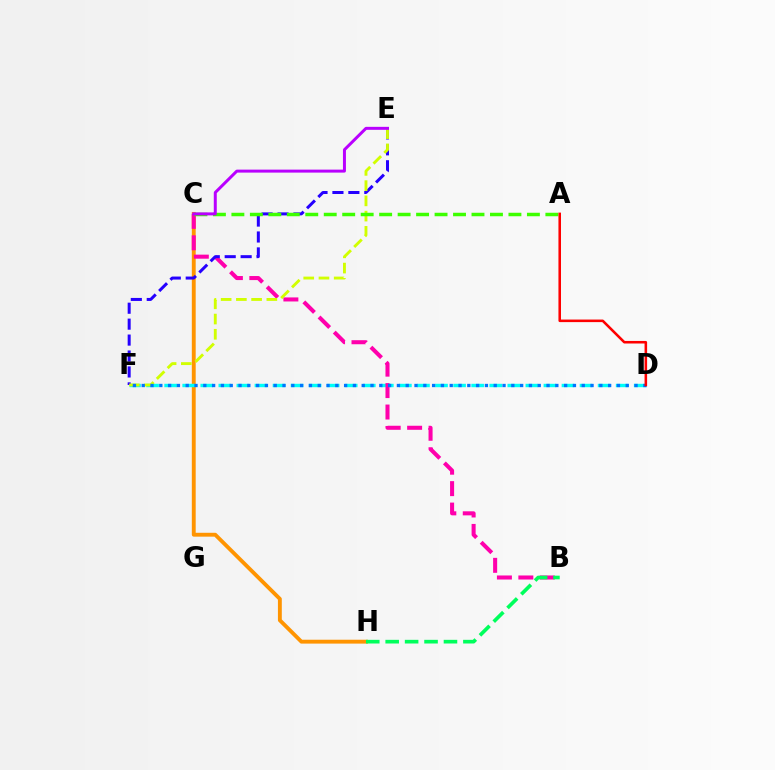{('C', 'H'): [{'color': '#ff9400', 'line_style': 'solid', 'thickness': 2.79}], ('D', 'F'): [{'color': '#00fff6', 'line_style': 'dashed', 'thickness': 2.45}, {'color': '#0074ff', 'line_style': 'dotted', 'thickness': 2.39}], ('B', 'C'): [{'color': '#ff00ac', 'line_style': 'dashed', 'thickness': 2.91}], ('E', 'F'): [{'color': '#2500ff', 'line_style': 'dashed', 'thickness': 2.16}, {'color': '#d1ff00', 'line_style': 'dashed', 'thickness': 2.07}], ('A', 'C'): [{'color': '#3dff00', 'line_style': 'dashed', 'thickness': 2.51}], ('A', 'D'): [{'color': '#ff0000', 'line_style': 'solid', 'thickness': 1.84}], ('C', 'E'): [{'color': '#b900ff', 'line_style': 'solid', 'thickness': 2.15}], ('B', 'H'): [{'color': '#00ff5c', 'line_style': 'dashed', 'thickness': 2.64}]}